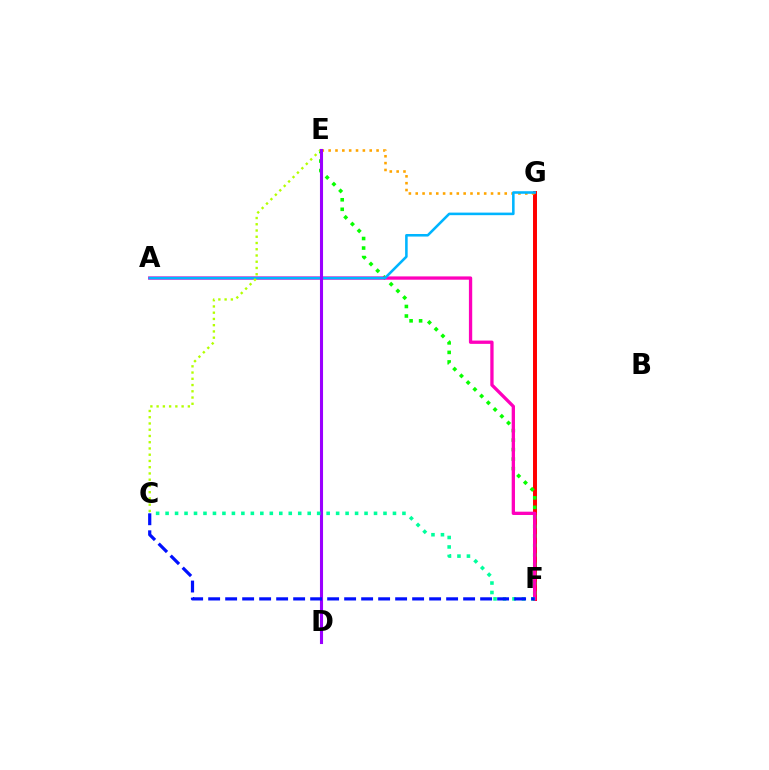{('F', 'G'): [{'color': '#ff0000', 'line_style': 'solid', 'thickness': 2.85}], ('E', 'G'): [{'color': '#ffa500', 'line_style': 'dotted', 'thickness': 1.86}], ('E', 'F'): [{'color': '#08ff00', 'line_style': 'dotted', 'thickness': 2.59}], ('A', 'F'): [{'color': '#ff00bd', 'line_style': 'solid', 'thickness': 2.38}], ('A', 'G'): [{'color': '#00b5ff', 'line_style': 'solid', 'thickness': 1.85}], ('C', 'E'): [{'color': '#b3ff00', 'line_style': 'dotted', 'thickness': 1.7}], ('D', 'E'): [{'color': '#9b00ff', 'line_style': 'solid', 'thickness': 2.22}], ('C', 'F'): [{'color': '#00ff9d', 'line_style': 'dotted', 'thickness': 2.57}, {'color': '#0010ff', 'line_style': 'dashed', 'thickness': 2.31}]}